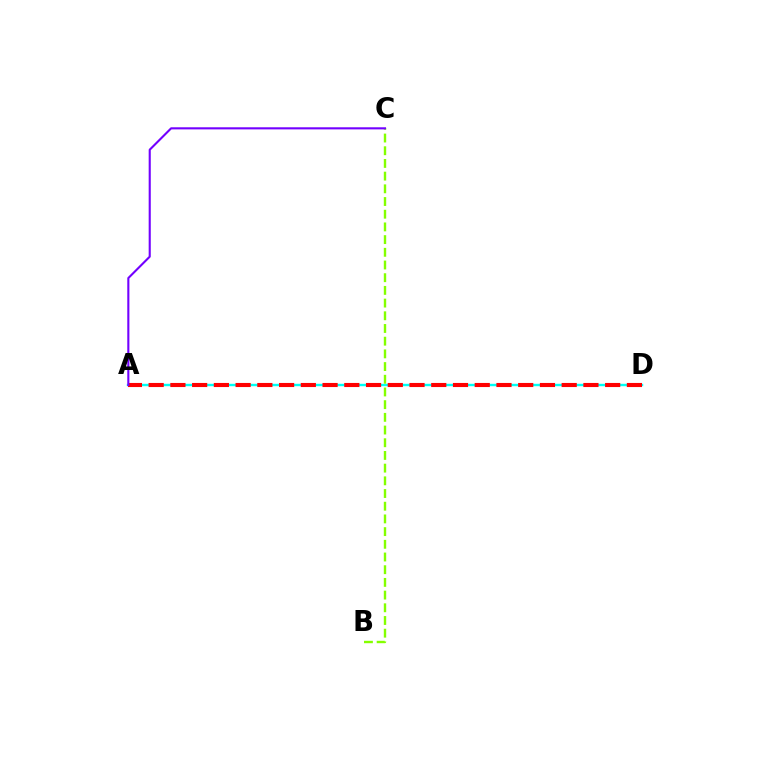{('A', 'D'): [{'color': '#00fff6', 'line_style': 'solid', 'thickness': 1.73}, {'color': '#ff0000', 'line_style': 'dashed', 'thickness': 2.95}], ('B', 'C'): [{'color': '#84ff00', 'line_style': 'dashed', 'thickness': 1.72}], ('A', 'C'): [{'color': '#7200ff', 'line_style': 'solid', 'thickness': 1.51}]}